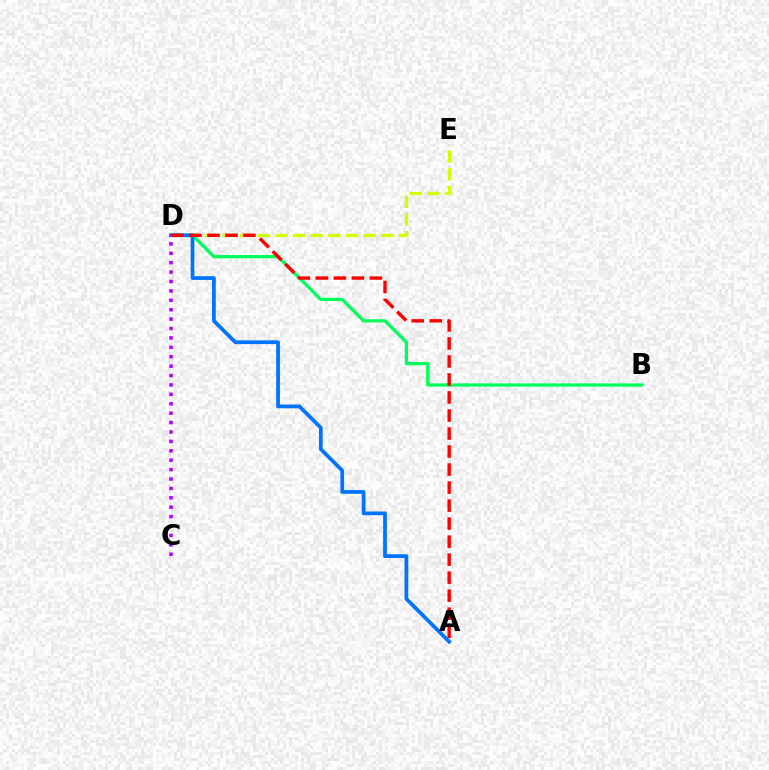{('B', 'D'): [{'color': '#00ff5c', 'line_style': 'solid', 'thickness': 2.34}], ('D', 'E'): [{'color': '#d1ff00', 'line_style': 'dashed', 'thickness': 2.4}], ('A', 'D'): [{'color': '#0074ff', 'line_style': 'solid', 'thickness': 2.7}, {'color': '#ff0000', 'line_style': 'dashed', 'thickness': 2.45}], ('C', 'D'): [{'color': '#b900ff', 'line_style': 'dotted', 'thickness': 2.56}]}